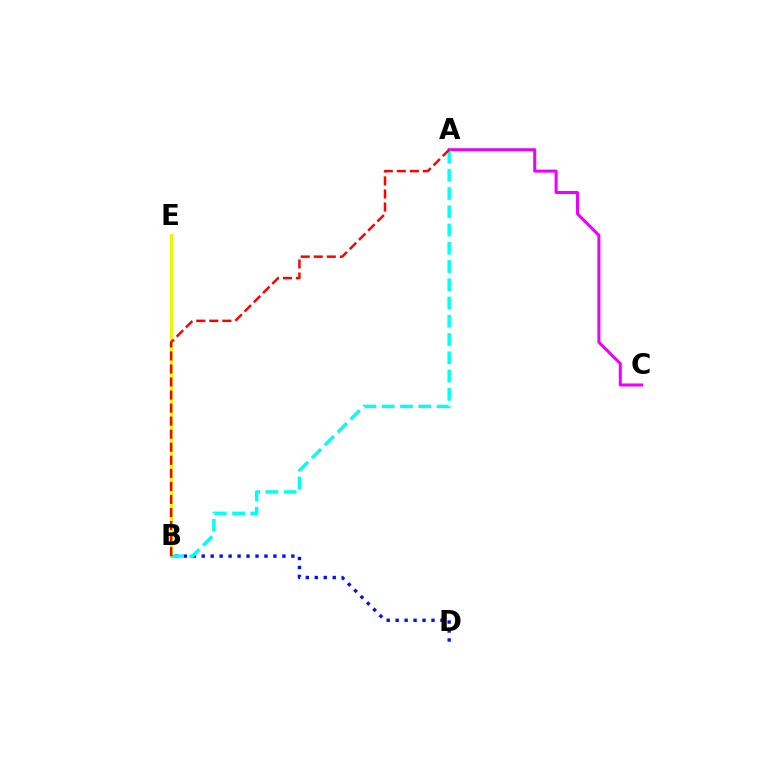{('A', 'C'): [{'color': '#ee00ff', 'line_style': 'solid', 'thickness': 2.18}], ('B', 'D'): [{'color': '#0010ff', 'line_style': 'dotted', 'thickness': 2.44}], ('B', 'E'): [{'color': '#08ff00', 'line_style': 'solid', 'thickness': 2.04}, {'color': '#fcf500', 'line_style': 'solid', 'thickness': 2.01}], ('A', 'B'): [{'color': '#00fff6', 'line_style': 'dashed', 'thickness': 2.48}, {'color': '#ff0000', 'line_style': 'dashed', 'thickness': 1.77}]}